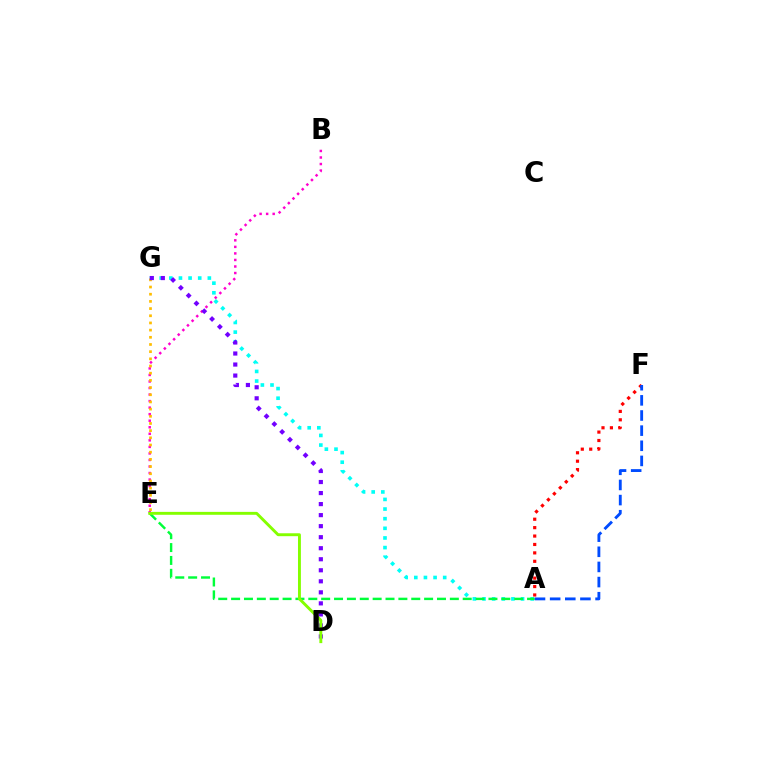{('A', 'G'): [{'color': '#00fff6', 'line_style': 'dotted', 'thickness': 2.62}], ('B', 'E'): [{'color': '#ff00cf', 'line_style': 'dotted', 'thickness': 1.78}], ('E', 'G'): [{'color': '#ffbd00', 'line_style': 'dotted', 'thickness': 1.95}], ('D', 'G'): [{'color': '#7200ff', 'line_style': 'dotted', 'thickness': 3.0}], ('A', 'F'): [{'color': '#ff0000', 'line_style': 'dotted', 'thickness': 2.29}, {'color': '#004bff', 'line_style': 'dashed', 'thickness': 2.06}], ('A', 'E'): [{'color': '#00ff39', 'line_style': 'dashed', 'thickness': 1.75}], ('D', 'E'): [{'color': '#84ff00', 'line_style': 'solid', 'thickness': 2.1}]}